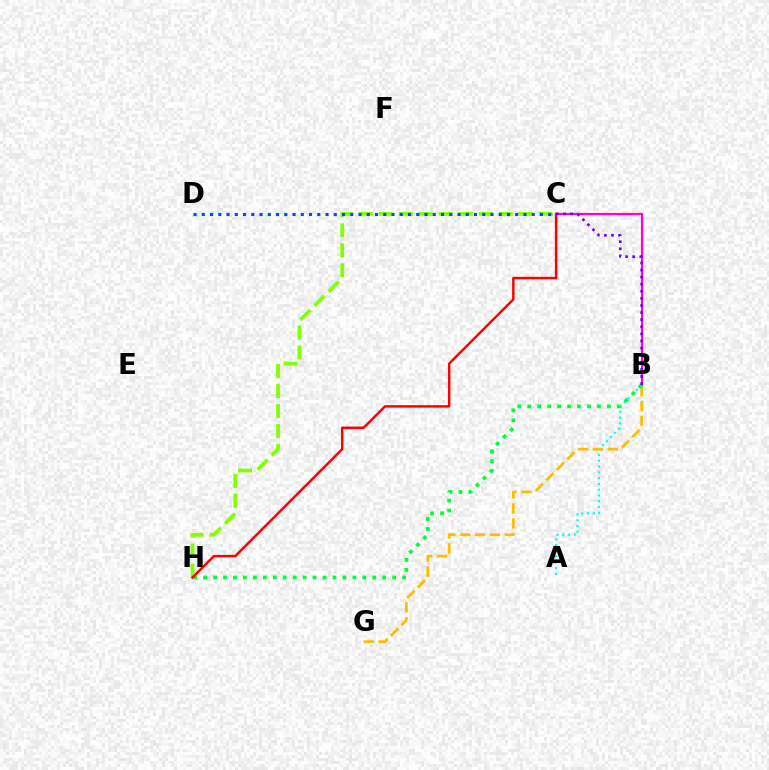{('A', 'B'): [{'color': '#00fff6', 'line_style': 'dotted', 'thickness': 1.57}], ('B', 'G'): [{'color': '#ffbd00', 'line_style': 'dashed', 'thickness': 2.02}], ('B', 'C'): [{'color': '#ff00cf', 'line_style': 'solid', 'thickness': 1.54}, {'color': '#7200ff', 'line_style': 'dotted', 'thickness': 1.93}], ('C', 'H'): [{'color': '#84ff00', 'line_style': 'dashed', 'thickness': 2.72}, {'color': '#ff0000', 'line_style': 'solid', 'thickness': 1.77}], ('B', 'H'): [{'color': '#00ff39', 'line_style': 'dotted', 'thickness': 2.7}], ('C', 'D'): [{'color': '#004bff', 'line_style': 'dotted', 'thickness': 2.24}]}